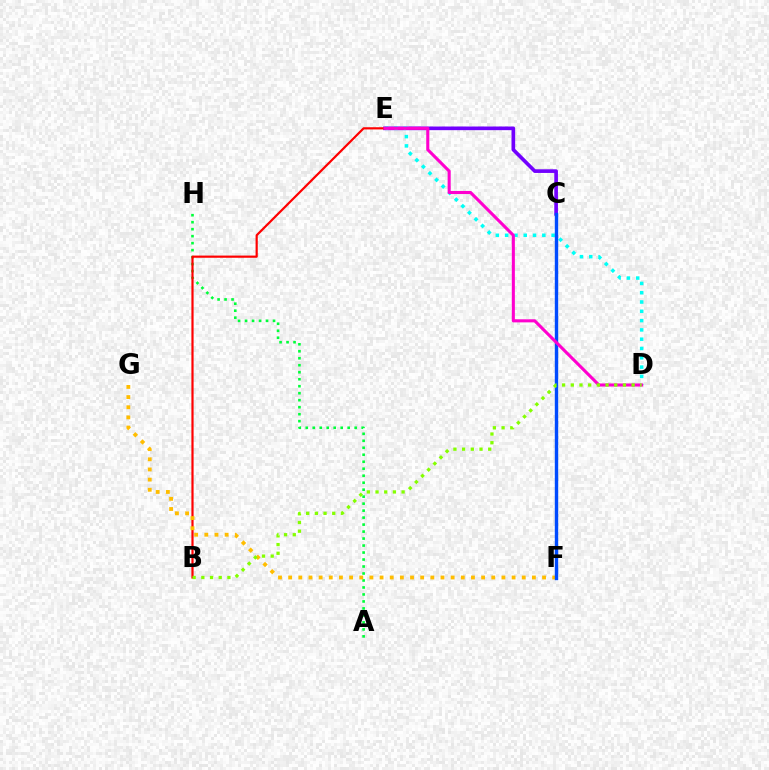{('C', 'E'): [{'color': '#7200ff', 'line_style': 'solid', 'thickness': 2.63}], ('A', 'H'): [{'color': '#00ff39', 'line_style': 'dotted', 'thickness': 1.9}], ('D', 'E'): [{'color': '#00fff6', 'line_style': 'dotted', 'thickness': 2.53}, {'color': '#ff00cf', 'line_style': 'solid', 'thickness': 2.21}], ('B', 'E'): [{'color': '#ff0000', 'line_style': 'solid', 'thickness': 1.58}], ('F', 'G'): [{'color': '#ffbd00', 'line_style': 'dotted', 'thickness': 2.76}], ('C', 'F'): [{'color': '#004bff', 'line_style': 'solid', 'thickness': 2.45}], ('B', 'D'): [{'color': '#84ff00', 'line_style': 'dotted', 'thickness': 2.36}]}